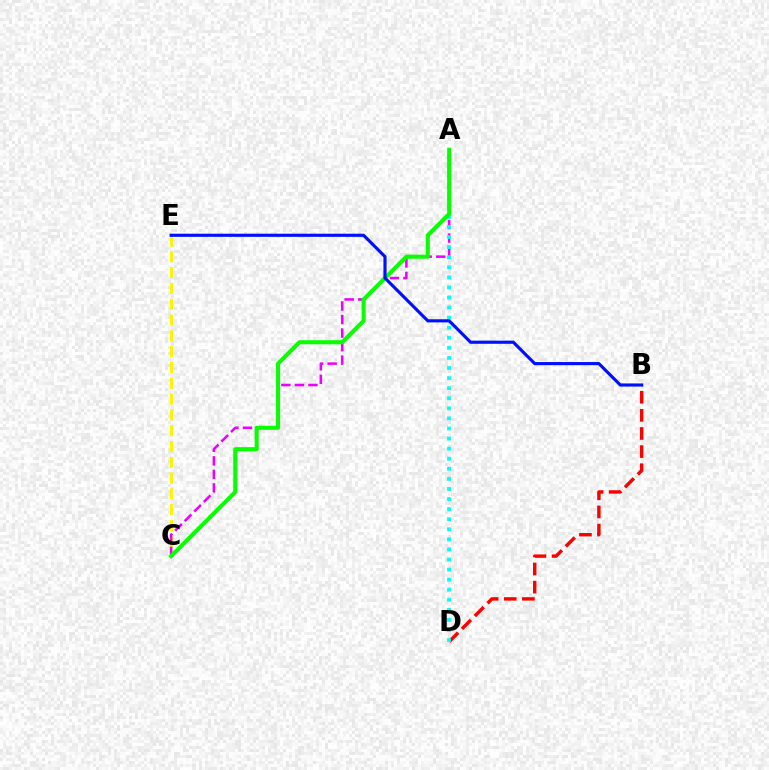{('B', 'D'): [{'color': '#ff0000', 'line_style': 'dashed', 'thickness': 2.46}], ('C', 'E'): [{'color': '#fcf500', 'line_style': 'dashed', 'thickness': 2.15}], ('A', 'C'): [{'color': '#ee00ff', 'line_style': 'dashed', 'thickness': 1.84}, {'color': '#08ff00', 'line_style': 'solid', 'thickness': 2.91}], ('A', 'D'): [{'color': '#00fff6', 'line_style': 'dotted', 'thickness': 2.74}], ('B', 'E'): [{'color': '#0010ff', 'line_style': 'solid', 'thickness': 2.26}]}